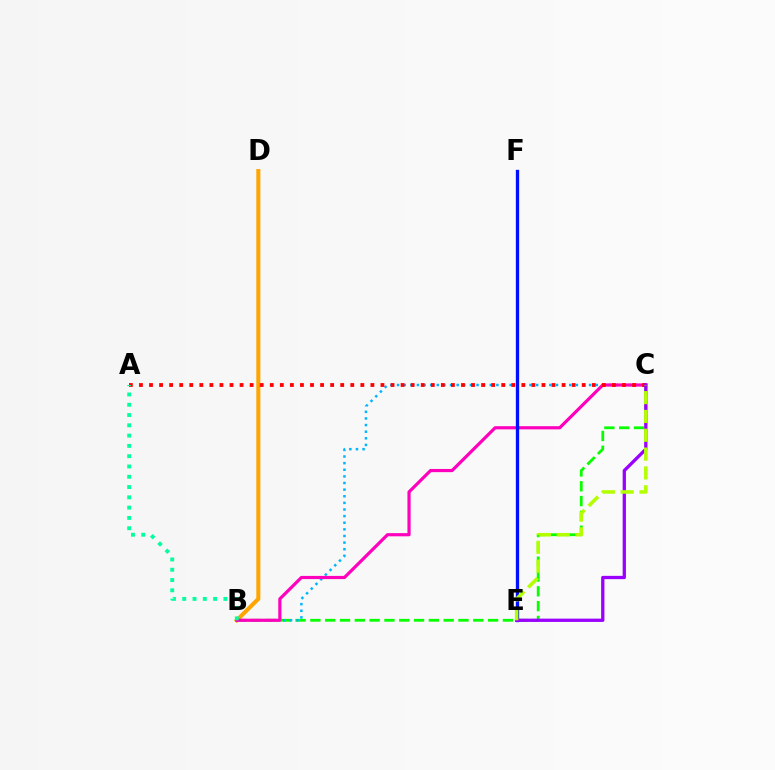{('B', 'D'): [{'color': '#ffa500', 'line_style': 'solid', 'thickness': 2.92}], ('B', 'C'): [{'color': '#08ff00', 'line_style': 'dashed', 'thickness': 2.01}, {'color': '#00b5ff', 'line_style': 'dotted', 'thickness': 1.8}, {'color': '#ff00bd', 'line_style': 'solid', 'thickness': 2.29}], ('E', 'F'): [{'color': '#0010ff', 'line_style': 'solid', 'thickness': 2.39}], ('A', 'C'): [{'color': '#ff0000', 'line_style': 'dotted', 'thickness': 2.73}], ('C', 'E'): [{'color': '#9b00ff', 'line_style': 'solid', 'thickness': 2.37}, {'color': '#b3ff00', 'line_style': 'dashed', 'thickness': 2.56}], ('A', 'B'): [{'color': '#00ff9d', 'line_style': 'dotted', 'thickness': 2.8}]}